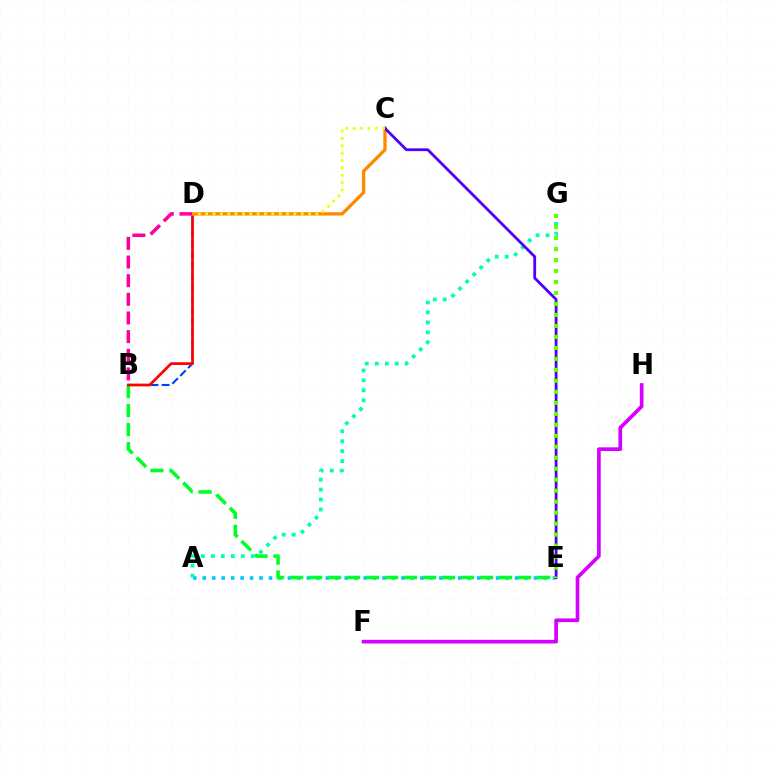{('A', 'E'): [{'color': '#00c7ff', 'line_style': 'dotted', 'thickness': 2.57}], ('B', 'E'): [{'color': '#00ff27', 'line_style': 'dashed', 'thickness': 2.58}], ('B', 'D'): [{'color': '#003fff', 'line_style': 'dashed', 'thickness': 1.51}, {'color': '#ff0000', 'line_style': 'solid', 'thickness': 1.94}, {'color': '#ff00a0', 'line_style': 'dashed', 'thickness': 2.53}], ('A', 'G'): [{'color': '#00ffaf', 'line_style': 'dotted', 'thickness': 2.71}], ('C', 'D'): [{'color': '#ff8800', 'line_style': 'solid', 'thickness': 2.38}, {'color': '#eeff00', 'line_style': 'dotted', 'thickness': 2.0}], ('C', 'E'): [{'color': '#4f00ff', 'line_style': 'solid', 'thickness': 2.01}], ('F', 'H'): [{'color': '#d600ff', 'line_style': 'solid', 'thickness': 2.65}], ('E', 'G'): [{'color': '#66ff00', 'line_style': 'dotted', 'thickness': 2.98}]}